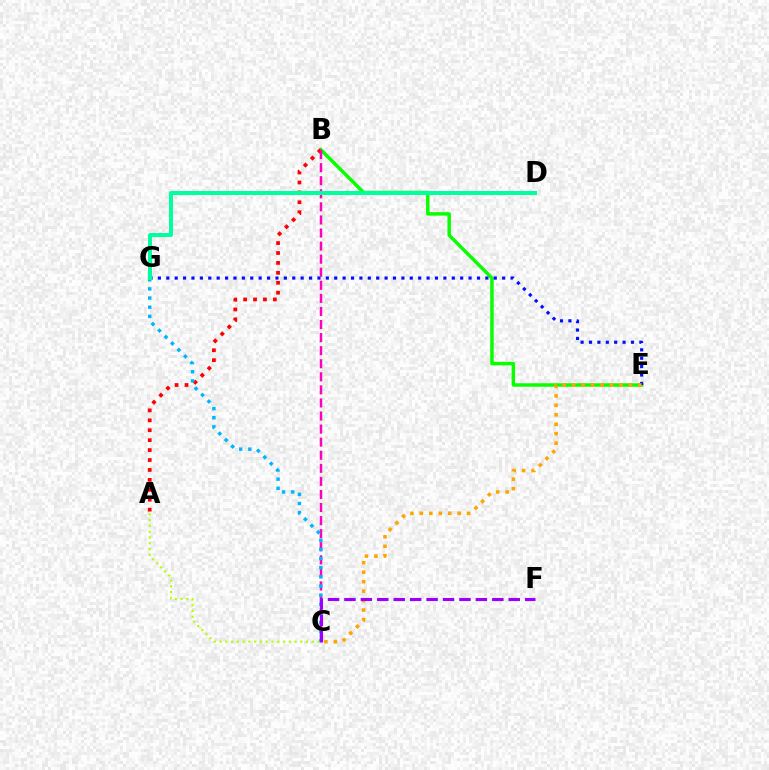{('A', 'C'): [{'color': '#b3ff00', 'line_style': 'dotted', 'thickness': 1.57}], ('B', 'E'): [{'color': '#08ff00', 'line_style': 'solid', 'thickness': 2.5}], ('A', 'B'): [{'color': '#ff0000', 'line_style': 'dotted', 'thickness': 2.7}], ('B', 'C'): [{'color': '#ff00bd', 'line_style': 'dashed', 'thickness': 1.78}], ('E', 'G'): [{'color': '#0010ff', 'line_style': 'dotted', 'thickness': 2.28}], ('C', 'G'): [{'color': '#00b5ff', 'line_style': 'dotted', 'thickness': 2.48}], ('C', 'E'): [{'color': '#ffa500', 'line_style': 'dotted', 'thickness': 2.57}], ('C', 'F'): [{'color': '#9b00ff', 'line_style': 'dashed', 'thickness': 2.23}], ('D', 'G'): [{'color': '#00ff9d', 'line_style': 'solid', 'thickness': 2.86}]}